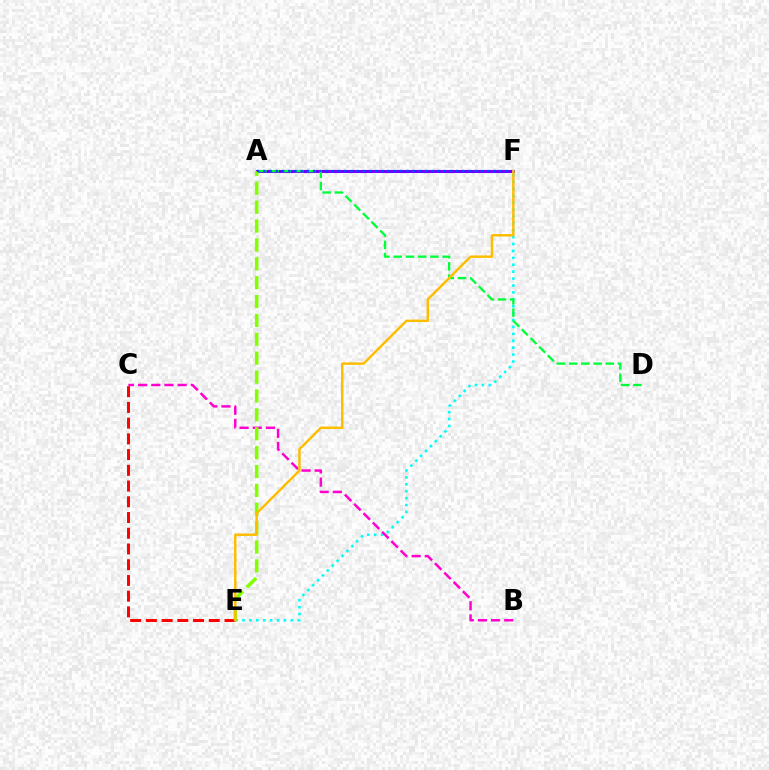{('A', 'F'): [{'color': '#7200ff', 'line_style': 'solid', 'thickness': 2.19}, {'color': '#004bff', 'line_style': 'dotted', 'thickness': 1.69}], ('E', 'F'): [{'color': '#00fff6', 'line_style': 'dotted', 'thickness': 1.88}, {'color': '#ffbd00', 'line_style': 'solid', 'thickness': 1.76}], ('B', 'C'): [{'color': '#ff00cf', 'line_style': 'dashed', 'thickness': 1.79}], ('C', 'E'): [{'color': '#ff0000', 'line_style': 'dashed', 'thickness': 2.14}], ('A', 'E'): [{'color': '#84ff00', 'line_style': 'dashed', 'thickness': 2.57}], ('A', 'D'): [{'color': '#00ff39', 'line_style': 'dashed', 'thickness': 1.66}]}